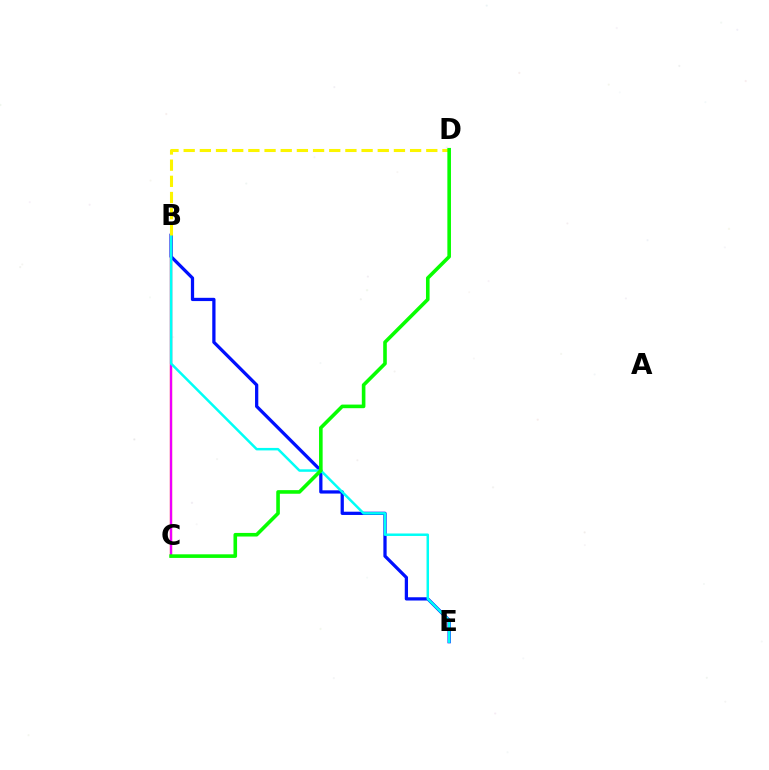{('B', 'C'): [{'color': '#ff0000', 'line_style': 'solid', 'thickness': 1.63}, {'color': '#ee00ff', 'line_style': 'solid', 'thickness': 1.55}], ('B', 'E'): [{'color': '#0010ff', 'line_style': 'solid', 'thickness': 2.35}, {'color': '#00fff6', 'line_style': 'solid', 'thickness': 1.79}], ('B', 'D'): [{'color': '#fcf500', 'line_style': 'dashed', 'thickness': 2.2}], ('C', 'D'): [{'color': '#08ff00', 'line_style': 'solid', 'thickness': 2.59}]}